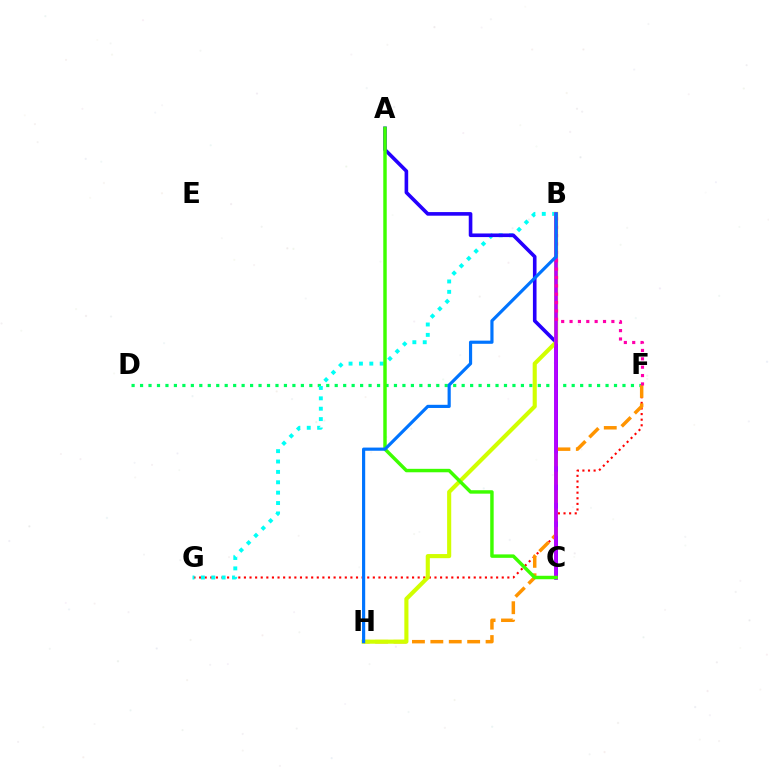{('F', 'G'): [{'color': '#ff0000', 'line_style': 'dotted', 'thickness': 1.52}], ('D', 'F'): [{'color': '#00ff5c', 'line_style': 'dotted', 'thickness': 2.3}], ('B', 'G'): [{'color': '#00fff6', 'line_style': 'dotted', 'thickness': 2.82}], ('A', 'C'): [{'color': '#2500ff', 'line_style': 'solid', 'thickness': 2.6}, {'color': '#3dff00', 'line_style': 'solid', 'thickness': 2.48}], ('F', 'H'): [{'color': '#ff9400', 'line_style': 'dashed', 'thickness': 2.5}], ('B', 'H'): [{'color': '#d1ff00', 'line_style': 'solid', 'thickness': 2.96}, {'color': '#0074ff', 'line_style': 'solid', 'thickness': 2.28}], ('B', 'C'): [{'color': '#b900ff', 'line_style': 'solid', 'thickness': 2.6}], ('B', 'F'): [{'color': '#ff00ac', 'line_style': 'dotted', 'thickness': 2.27}]}